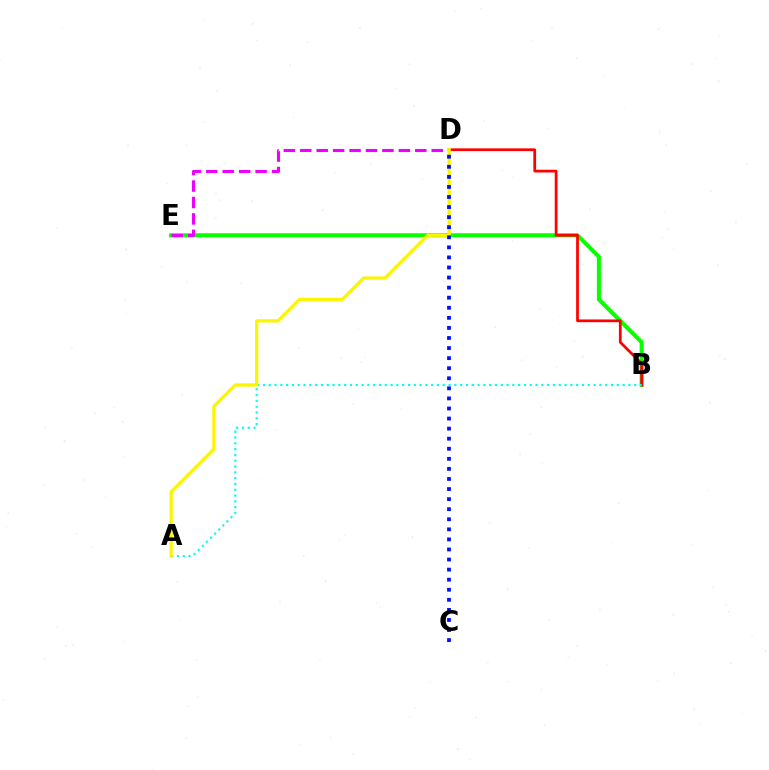{('B', 'E'): [{'color': '#08ff00', 'line_style': 'solid', 'thickness': 2.91}], ('B', 'D'): [{'color': '#ff0000', 'line_style': 'solid', 'thickness': 1.97}], ('D', 'E'): [{'color': '#ee00ff', 'line_style': 'dashed', 'thickness': 2.23}], ('A', 'B'): [{'color': '#00fff6', 'line_style': 'dotted', 'thickness': 1.58}], ('A', 'D'): [{'color': '#fcf500', 'line_style': 'solid', 'thickness': 2.34}], ('C', 'D'): [{'color': '#0010ff', 'line_style': 'dotted', 'thickness': 2.74}]}